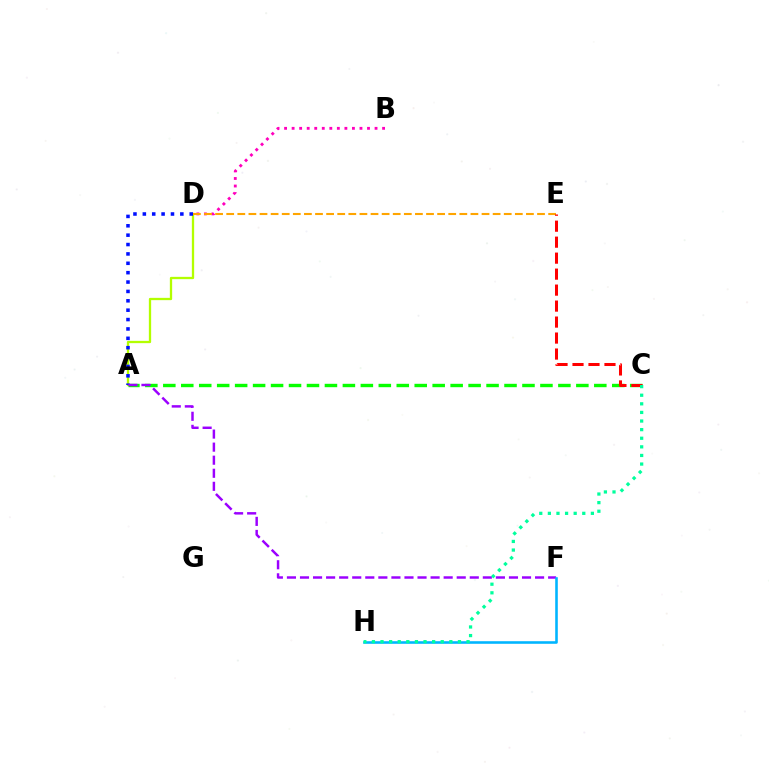{('A', 'D'): [{'color': '#b3ff00', 'line_style': 'solid', 'thickness': 1.66}, {'color': '#0010ff', 'line_style': 'dotted', 'thickness': 2.55}], ('A', 'C'): [{'color': '#08ff00', 'line_style': 'dashed', 'thickness': 2.44}], ('B', 'D'): [{'color': '#ff00bd', 'line_style': 'dotted', 'thickness': 2.05}], ('D', 'E'): [{'color': '#ffa500', 'line_style': 'dashed', 'thickness': 1.51}], ('A', 'F'): [{'color': '#9b00ff', 'line_style': 'dashed', 'thickness': 1.77}], ('F', 'H'): [{'color': '#00b5ff', 'line_style': 'solid', 'thickness': 1.86}], ('C', 'E'): [{'color': '#ff0000', 'line_style': 'dashed', 'thickness': 2.17}], ('C', 'H'): [{'color': '#00ff9d', 'line_style': 'dotted', 'thickness': 2.34}]}